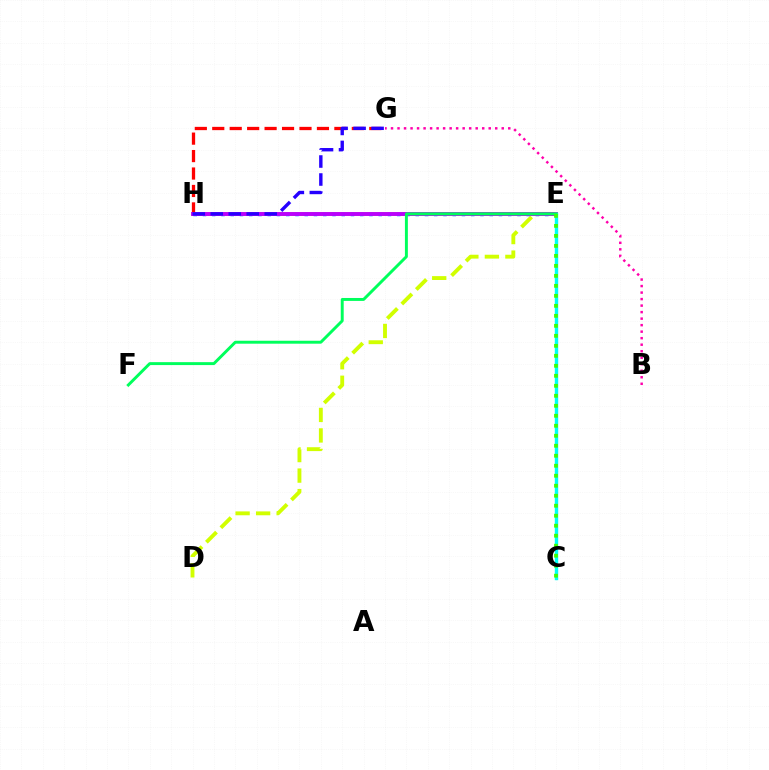{('G', 'H'): [{'color': '#ff0000', 'line_style': 'dashed', 'thickness': 2.37}, {'color': '#2500ff', 'line_style': 'dashed', 'thickness': 2.44}], ('D', 'E'): [{'color': '#d1ff00', 'line_style': 'dashed', 'thickness': 2.79}], ('E', 'H'): [{'color': '#ff9400', 'line_style': 'solid', 'thickness': 2.66}, {'color': '#0074ff', 'line_style': 'dotted', 'thickness': 2.51}, {'color': '#b900ff', 'line_style': 'solid', 'thickness': 2.77}], ('B', 'G'): [{'color': '#ff00ac', 'line_style': 'dotted', 'thickness': 1.77}], ('C', 'E'): [{'color': '#00fff6', 'line_style': 'solid', 'thickness': 2.45}, {'color': '#3dff00', 'line_style': 'dotted', 'thickness': 2.72}], ('E', 'F'): [{'color': '#00ff5c', 'line_style': 'solid', 'thickness': 2.11}]}